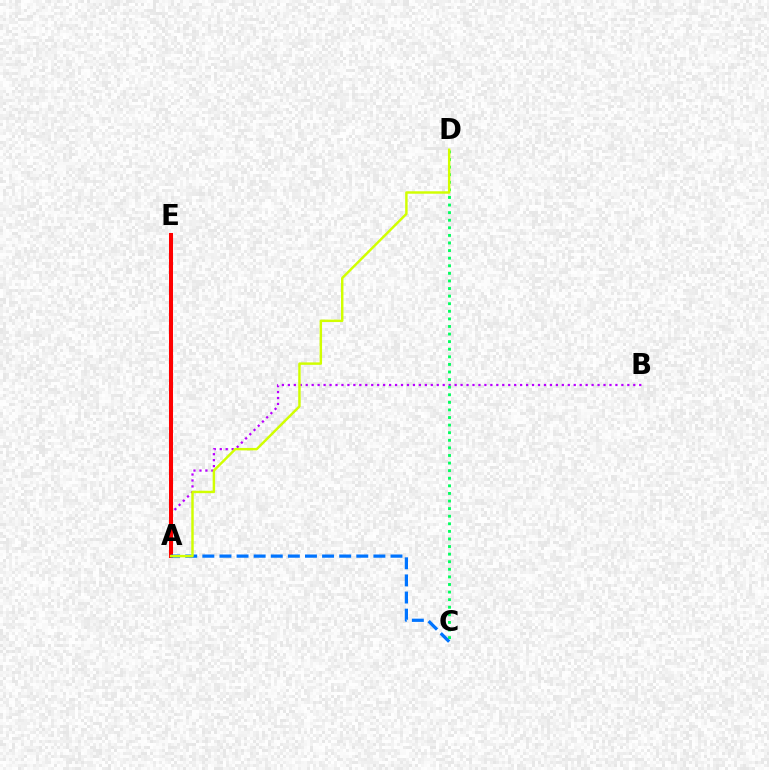{('A', 'B'): [{'color': '#b900ff', 'line_style': 'dotted', 'thickness': 1.62}], ('A', 'E'): [{'color': '#ff0000', 'line_style': 'solid', 'thickness': 2.91}], ('C', 'D'): [{'color': '#00ff5c', 'line_style': 'dotted', 'thickness': 2.06}], ('A', 'C'): [{'color': '#0074ff', 'line_style': 'dashed', 'thickness': 2.32}], ('A', 'D'): [{'color': '#d1ff00', 'line_style': 'solid', 'thickness': 1.76}]}